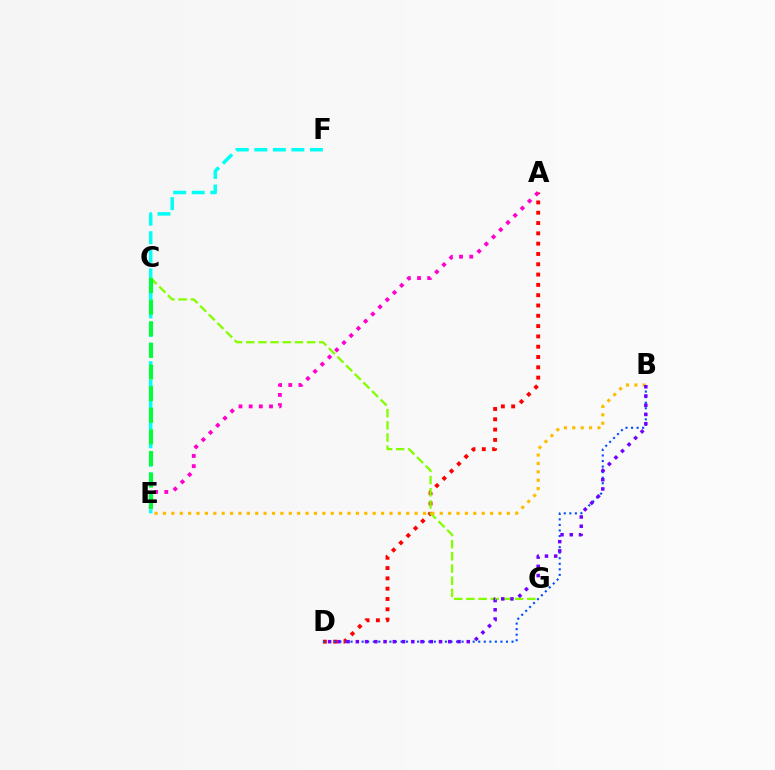{('A', 'D'): [{'color': '#ff0000', 'line_style': 'dotted', 'thickness': 2.8}], ('E', 'F'): [{'color': '#00fff6', 'line_style': 'dashed', 'thickness': 2.52}], ('A', 'E'): [{'color': '#ff00cf', 'line_style': 'dotted', 'thickness': 2.76}], ('B', 'D'): [{'color': '#004bff', 'line_style': 'dotted', 'thickness': 1.51}, {'color': '#7200ff', 'line_style': 'dotted', 'thickness': 2.51}], ('C', 'G'): [{'color': '#84ff00', 'line_style': 'dashed', 'thickness': 1.65}], ('B', 'E'): [{'color': '#ffbd00', 'line_style': 'dotted', 'thickness': 2.28}], ('C', 'E'): [{'color': '#00ff39', 'line_style': 'dashed', 'thickness': 2.94}]}